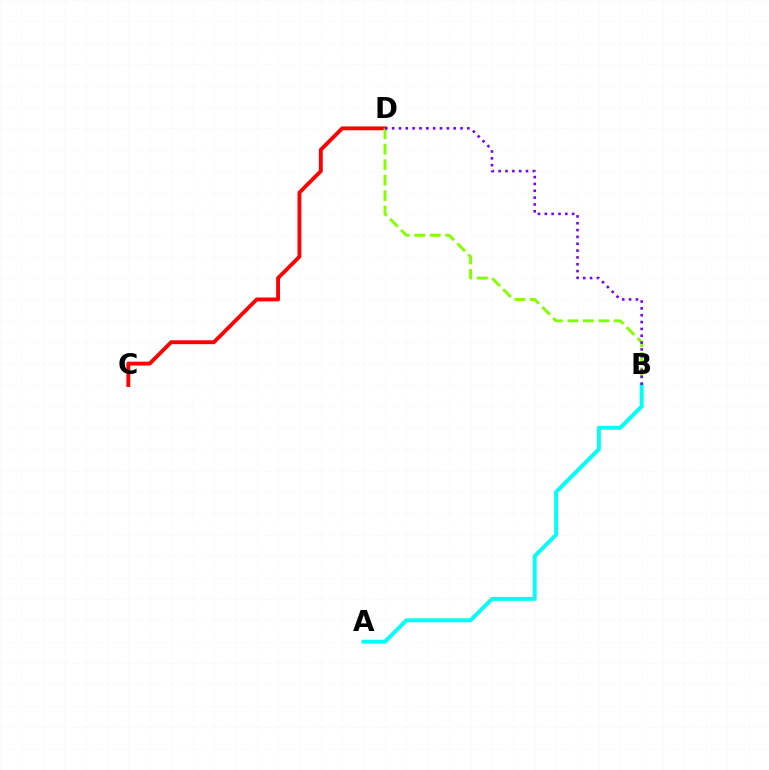{('C', 'D'): [{'color': '#ff0000', 'line_style': 'solid', 'thickness': 2.78}], ('B', 'D'): [{'color': '#84ff00', 'line_style': 'dashed', 'thickness': 2.1}, {'color': '#7200ff', 'line_style': 'dotted', 'thickness': 1.86}], ('A', 'B'): [{'color': '#00fff6', 'line_style': 'solid', 'thickness': 2.81}]}